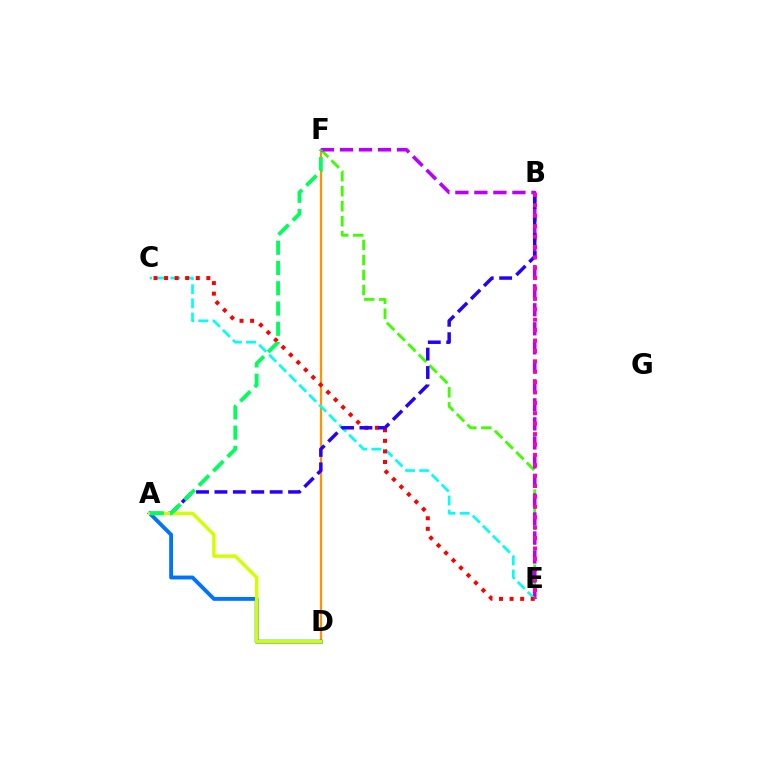{('D', 'F'): [{'color': '#ff9400', 'line_style': 'solid', 'thickness': 1.64}], ('E', 'F'): [{'color': '#3dff00', 'line_style': 'dashed', 'thickness': 2.04}, {'color': '#b900ff', 'line_style': 'dashed', 'thickness': 2.58}], ('C', 'E'): [{'color': '#00fff6', 'line_style': 'dashed', 'thickness': 1.92}, {'color': '#ff0000', 'line_style': 'dotted', 'thickness': 2.87}], ('A', 'B'): [{'color': '#2500ff', 'line_style': 'dashed', 'thickness': 2.5}], ('A', 'D'): [{'color': '#0074ff', 'line_style': 'solid', 'thickness': 2.79}, {'color': '#d1ff00', 'line_style': 'solid', 'thickness': 2.45}], ('B', 'E'): [{'color': '#ff00ac', 'line_style': 'dotted', 'thickness': 2.82}], ('A', 'F'): [{'color': '#00ff5c', 'line_style': 'dashed', 'thickness': 2.75}]}